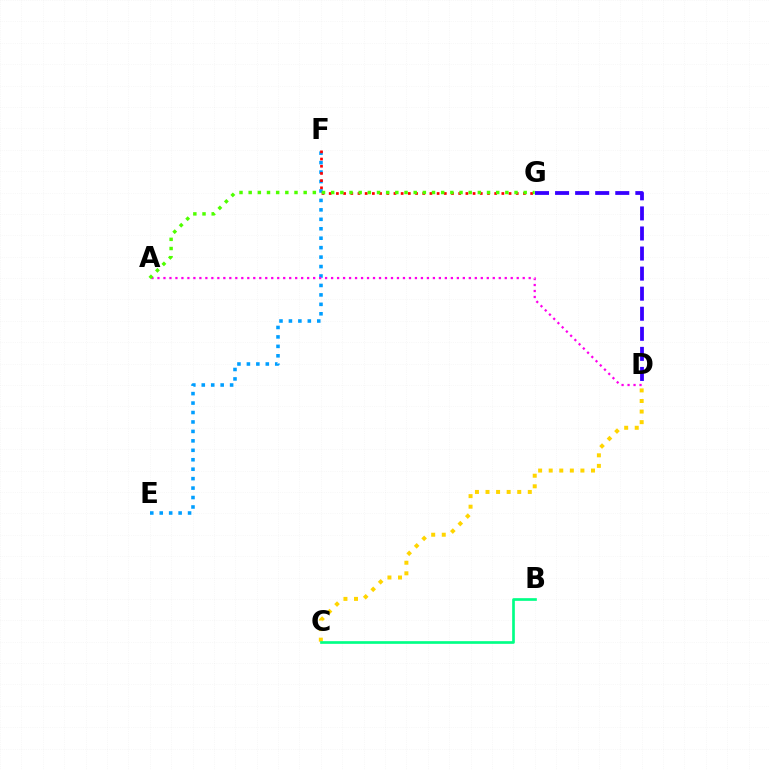{('E', 'F'): [{'color': '#009eff', 'line_style': 'dotted', 'thickness': 2.57}], ('A', 'D'): [{'color': '#ff00ed', 'line_style': 'dotted', 'thickness': 1.63}], ('C', 'D'): [{'color': '#ffd500', 'line_style': 'dotted', 'thickness': 2.87}], ('D', 'G'): [{'color': '#3700ff', 'line_style': 'dashed', 'thickness': 2.73}], ('F', 'G'): [{'color': '#ff0000', 'line_style': 'dotted', 'thickness': 1.95}], ('A', 'G'): [{'color': '#4fff00', 'line_style': 'dotted', 'thickness': 2.49}], ('B', 'C'): [{'color': '#00ff86', 'line_style': 'solid', 'thickness': 1.92}]}